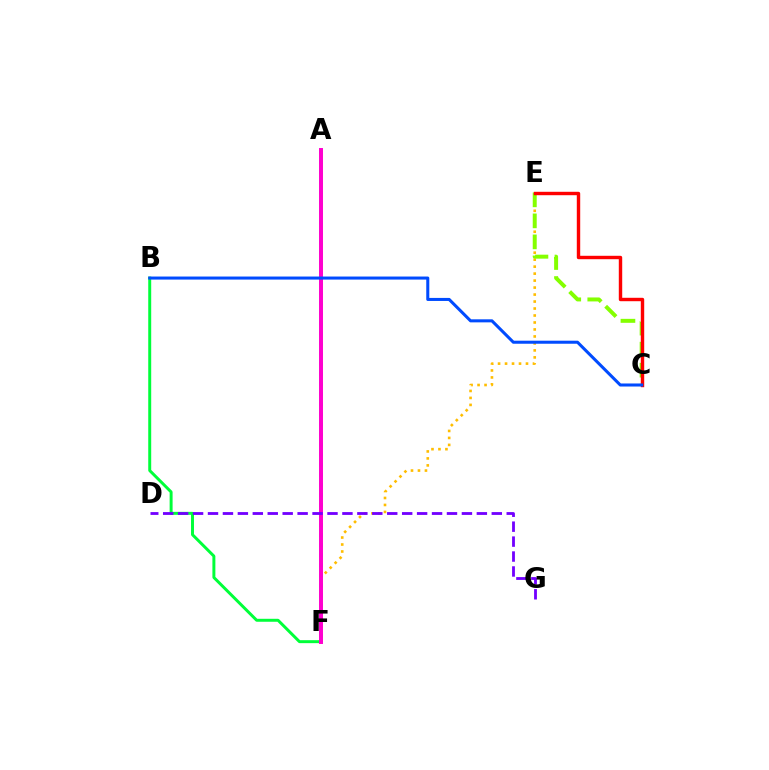{('E', 'F'): [{'color': '#ffbd00', 'line_style': 'dotted', 'thickness': 1.9}], ('A', 'F'): [{'color': '#00fff6', 'line_style': 'dotted', 'thickness': 2.74}, {'color': '#ff00cf', 'line_style': 'solid', 'thickness': 2.85}], ('B', 'F'): [{'color': '#00ff39', 'line_style': 'solid', 'thickness': 2.13}], ('D', 'G'): [{'color': '#7200ff', 'line_style': 'dashed', 'thickness': 2.03}], ('C', 'E'): [{'color': '#84ff00', 'line_style': 'dashed', 'thickness': 2.86}, {'color': '#ff0000', 'line_style': 'solid', 'thickness': 2.46}], ('B', 'C'): [{'color': '#004bff', 'line_style': 'solid', 'thickness': 2.19}]}